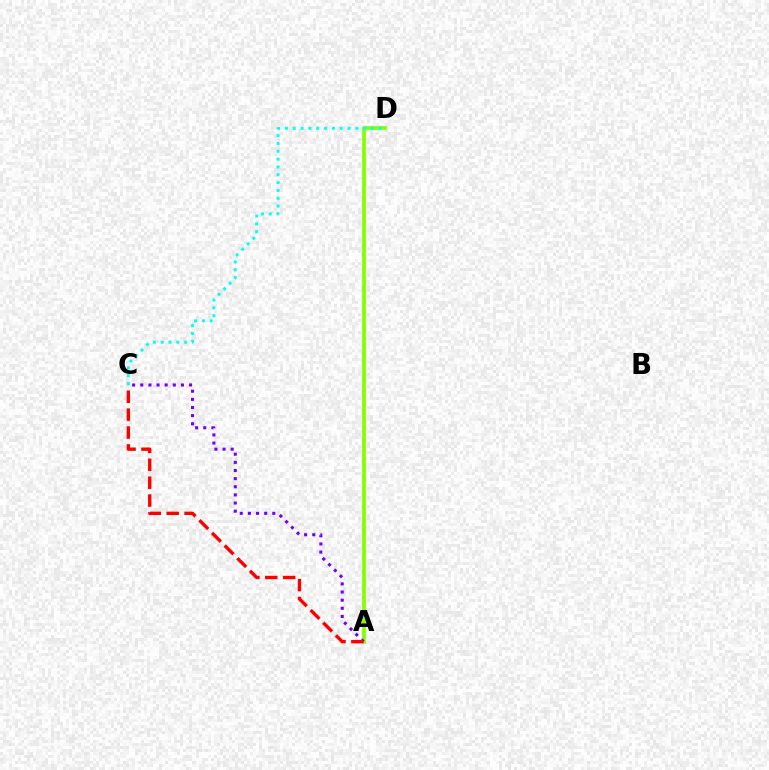{('A', 'D'): [{'color': '#84ff00', 'line_style': 'solid', 'thickness': 2.68}], ('C', 'D'): [{'color': '#00fff6', 'line_style': 'dotted', 'thickness': 2.13}], ('A', 'C'): [{'color': '#7200ff', 'line_style': 'dotted', 'thickness': 2.21}, {'color': '#ff0000', 'line_style': 'dashed', 'thickness': 2.43}]}